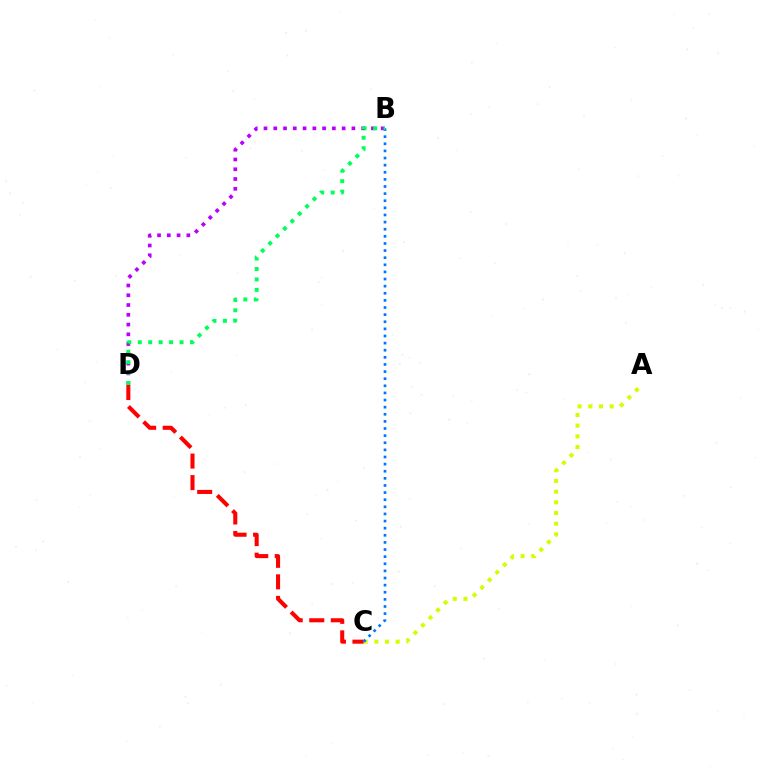{('A', 'C'): [{'color': '#d1ff00', 'line_style': 'dotted', 'thickness': 2.9}], ('C', 'D'): [{'color': '#ff0000', 'line_style': 'dashed', 'thickness': 2.93}], ('B', 'D'): [{'color': '#b900ff', 'line_style': 'dotted', 'thickness': 2.65}, {'color': '#00ff5c', 'line_style': 'dotted', 'thickness': 2.84}], ('B', 'C'): [{'color': '#0074ff', 'line_style': 'dotted', 'thickness': 1.93}]}